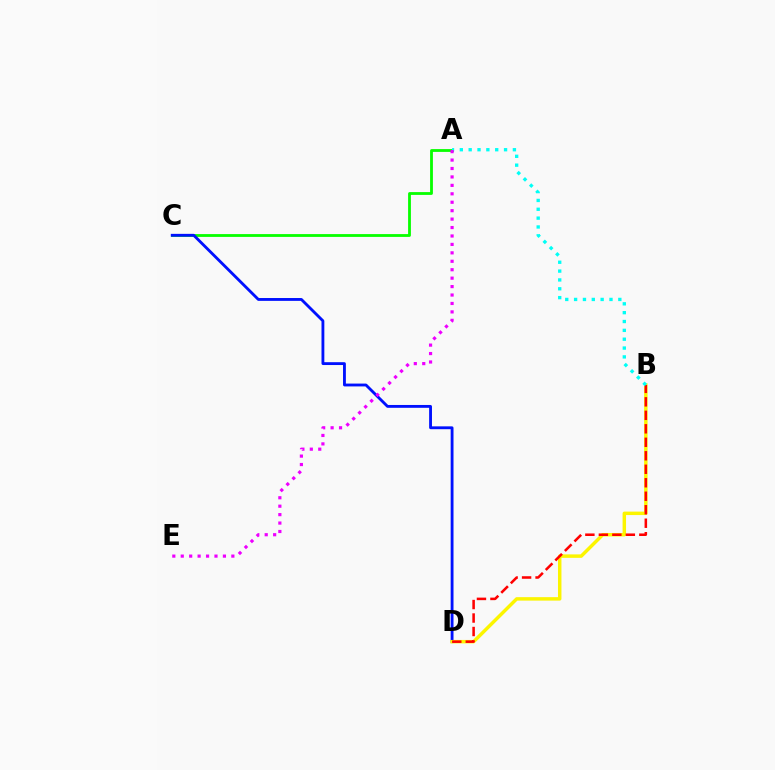{('A', 'C'): [{'color': '#08ff00', 'line_style': 'solid', 'thickness': 2.02}], ('C', 'D'): [{'color': '#0010ff', 'line_style': 'solid', 'thickness': 2.05}], ('B', 'D'): [{'color': '#fcf500', 'line_style': 'solid', 'thickness': 2.49}, {'color': '#ff0000', 'line_style': 'dashed', 'thickness': 1.83}], ('A', 'B'): [{'color': '#00fff6', 'line_style': 'dotted', 'thickness': 2.4}], ('A', 'E'): [{'color': '#ee00ff', 'line_style': 'dotted', 'thickness': 2.29}]}